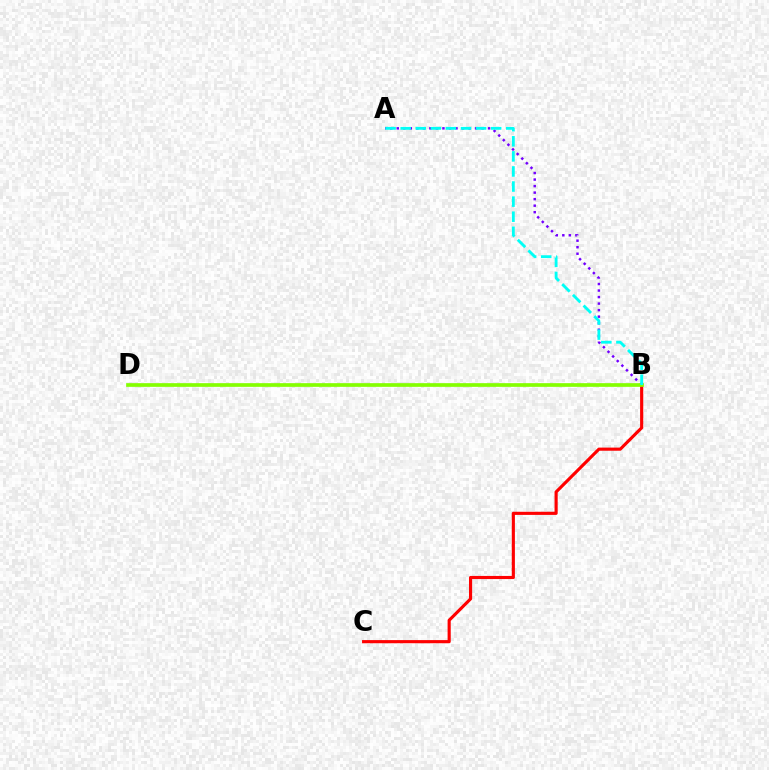{('A', 'B'): [{'color': '#7200ff', 'line_style': 'dotted', 'thickness': 1.77}, {'color': '#00fff6', 'line_style': 'dashed', 'thickness': 2.05}], ('B', 'C'): [{'color': '#ff0000', 'line_style': 'solid', 'thickness': 2.26}], ('B', 'D'): [{'color': '#84ff00', 'line_style': 'solid', 'thickness': 2.65}]}